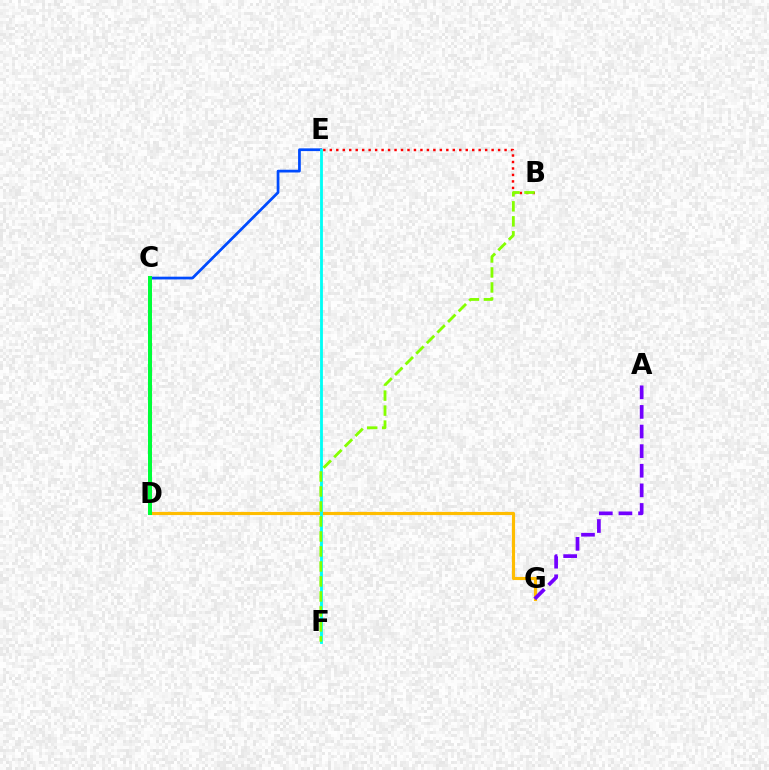{('B', 'E'): [{'color': '#ff0000', 'line_style': 'dotted', 'thickness': 1.76}], ('C', 'E'): [{'color': '#004bff', 'line_style': 'solid', 'thickness': 1.98}], ('D', 'G'): [{'color': '#ffbd00', 'line_style': 'solid', 'thickness': 2.27}], ('E', 'F'): [{'color': '#00fff6', 'line_style': 'solid', 'thickness': 2.03}], ('A', 'G'): [{'color': '#7200ff', 'line_style': 'dashed', 'thickness': 2.66}], ('C', 'D'): [{'color': '#ff00cf', 'line_style': 'dotted', 'thickness': 2.27}, {'color': '#00ff39', 'line_style': 'solid', 'thickness': 2.88}], ('B', 'F'): [{'color': '#84ff00', 'line_style': 'dashed', 'thickness': 2.04}]}